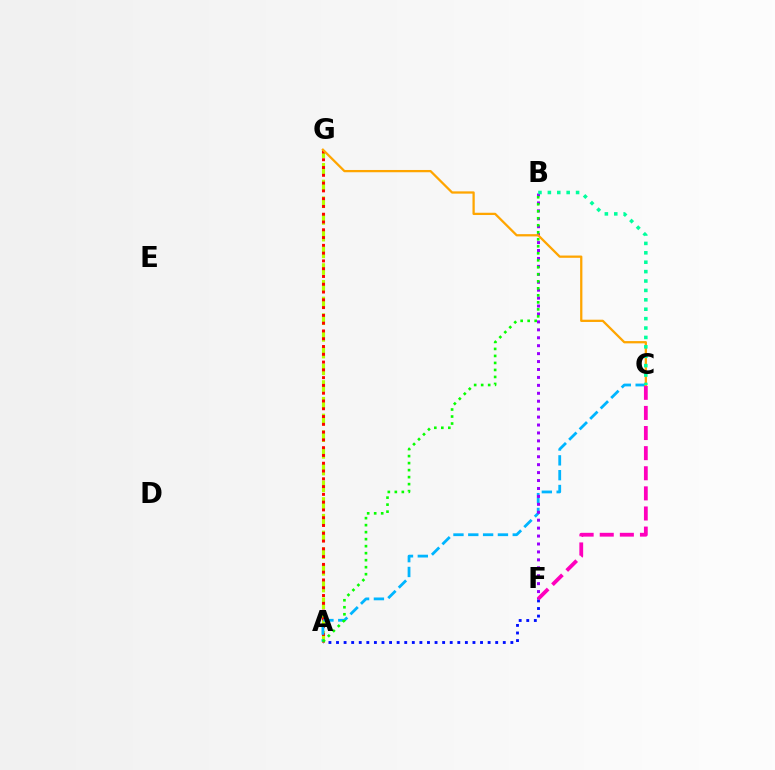{('A', 'G'): [{'color': '#b3ff00', 'line_style': 'dashed', 'thickness': 2.27}, {'color': '#ff0000', 'line_style': 'dotted', 'thickness': 2.11}], ('A', 'C'): [{'color': '#00b5ff', 'line_style': 'dashed', 'thickness': 2.01}], ('A', 'F'): [{'color': '#0010ff', 'line_style': 'dotted', 'thickness': 2.06}], ('B', 'F'): [{'color': '#9b00ff', 'line_style': 'dotted', 'thickness': 2.16}], ('C', 'F'): [{'color': '#ff00bd', 'line_style': 'dashed', 'thickness': 2.73}], ('A', 'B'): [{'color': '#08ff00', 'line_style': 'dotted', 'thickness': 1.9}], ('C', 'G'): [{'color': '#ffa500', 'line_style': 'solid', 'thickness': 1.63}], ('B', 'C'): [{'color': '#00ff9d', 'line_style': 'dotted', 'thickness': 2.55}]}